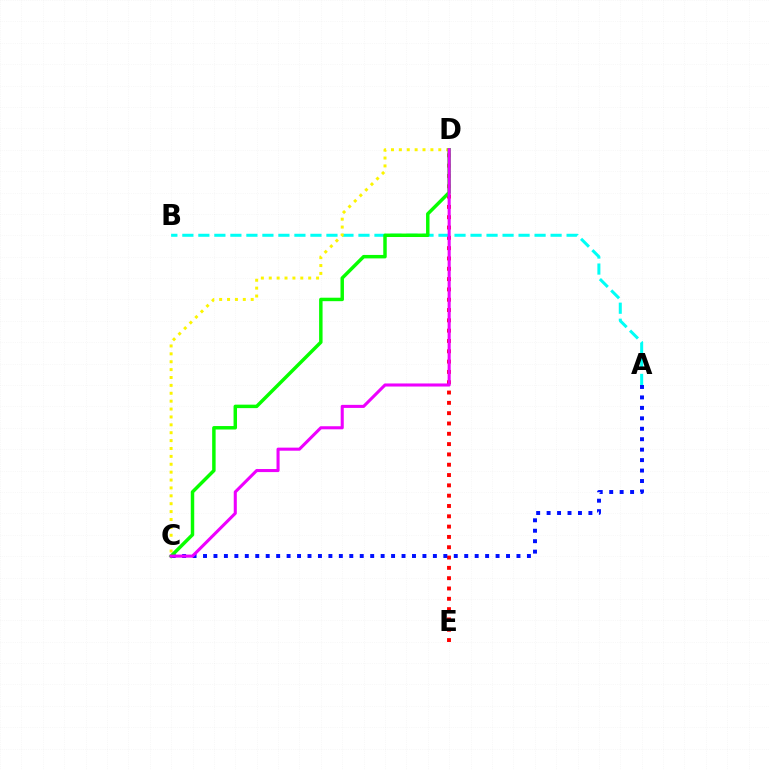{('D', 'E'): [{'color': '#ff0000', 'line_style': 'dotted', 'thickness': 2.8}], ('A', 'B'): [{'color': '#00fff6', 'line_style': 'dashed', 'thickness': 2.17}], ('A', 'C'): [{'color': '#0010ff', 'line_style': 'dotted', 'thickness': 2.84}], ('C', 'D'): [{'color': '#fcf500', 'line_style': 'dotted', 'thickness': 2.14}, {'color': '#08ff00', 'line_style': 'solid', 'thickness': 2.49}, {'color': '#ee00ff', 'line_style': 'solid', 'thickness': 2.21}]}